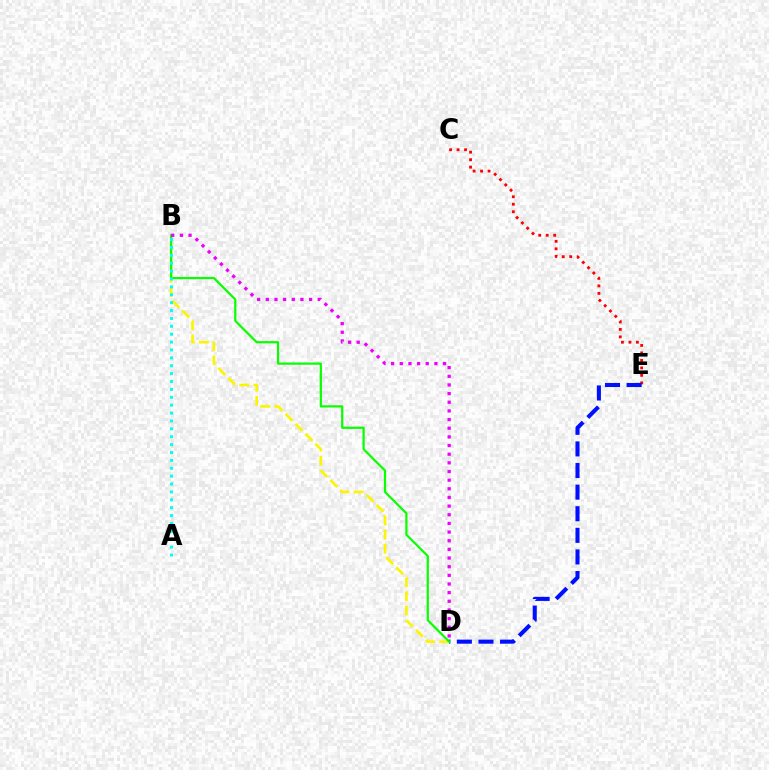{('B', 'D'): [{'color': '#fcf500', 'line_style': 'dashed', 'thickness': 1.92}, {'color': '#08ff00', 'line_style': 'solid', 'thickness': 1.59}, {'color': '#ee00ff', 'line_style': 'dotted', 'thickness': 2.35}], ('C', 'E'): [{'color': '#ff0000', 'line_style': 'dotted', 'thickness': 2.03}], ('D', 'E'): [{'color': '#0010ff', 'line_style': 'dashed', 'thickness': 2.93}], ('A', 'B'): [{'color': '#00fff6', 'line_style': 'dotted', 'thickness': 2.14}]}